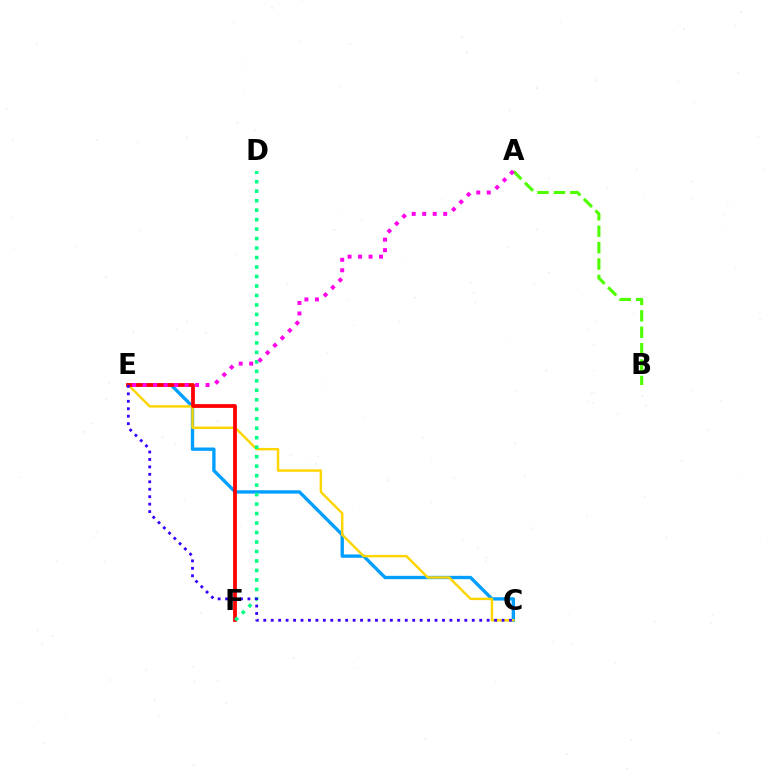{('C', 'E'): [{'color': '#009eff', 'line_style': 'solid', 'thickness': 2.41}, {'color': '#ffd500', 'line_style': 'solid', 'thickness': 1.75}, {'color': '#3700ff', 'line_style': 'dotted', 'thickness': 2.02}], ('E', 'F'): [{'color': '#ff0000', 'line_style': 'solid', 'thickness': 2.72}], ('D', 'F'): [{'color': '#00ff86', 'line_style': 'dotted', 'thickness': 2.58}], ('A', 'B'): [{'color': '#4fff00', 'line_style': 'dashed', 'thickness': 2.23}], ('A', 'E'): [{'color': '#ff00ed', 'line_style': 'dotted', 'thickness': 2.85}]}